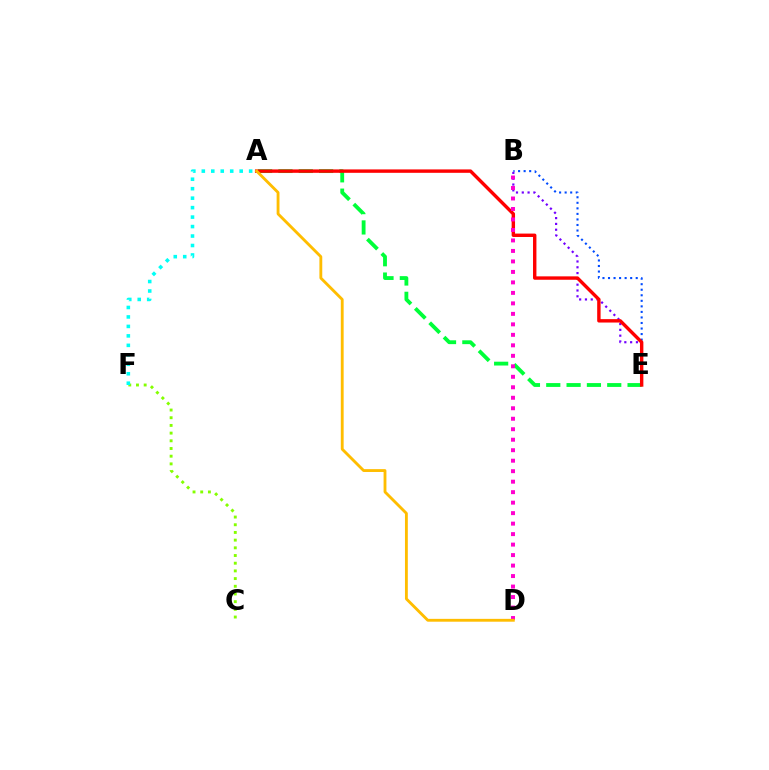{('B', 'E'): [{'color': '#004bff', 'line_style': 'dotted', 'thickness': 1.51}, {'color': '#7200ff', 'line_style': 'dotted', 'thickness': 1.58}], ('A', 'E'): [{'color': '#00ff39', 'line_style': 'dashed', 'thickness': 2.76}, {'color': '#ff0000', 'line_style': 'solid', 'thickness': 2.45}], ('C', 'F'): [{'color': '#84ff00', 'line_style': 'dotted', 'thickness': 2.09}], ('B', 'D'): [{'color': '#ff00cf', 'line_style': 'dotted', 'thickness': 2.85}], ('A', 'D'): [{'color': '#ffbd00', 'line_style': 'solid', 'thickness': 2.05}], ('A', 'F'): [{'color': '#00fff6', 'line_style': 'dotted', 'thickness': 2.57}]}